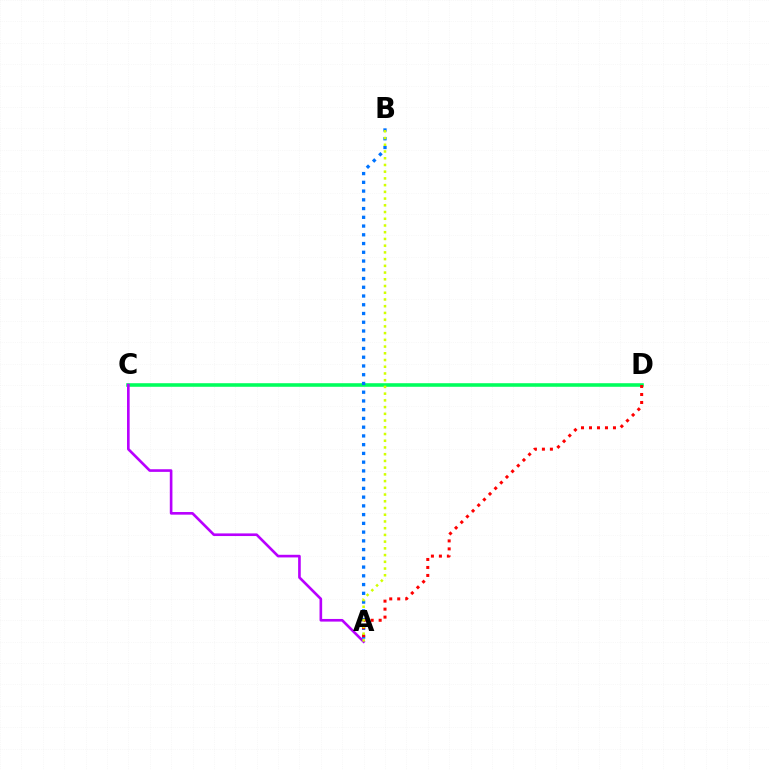{('C', 'D'): [{'color': '#00ff5c', 'line_style': 'solid', 'thickness': 2.58}], ('A', 'C'): [{'color': '#b900ff', 'line_style': 'solid', 'thickness': 1.9}], ('A', 'B'): [{'color': '#0074ff', 'line_style': 'dotted', 'thickness': 2.38}, {'color': '#d1ff00', 'line_style': 'dotted', 'thickness': 1.83}], ('A', 'D'): [{'color': '#ff0000', 'line_style': 'dotted', 'thickness': 2.17}]}